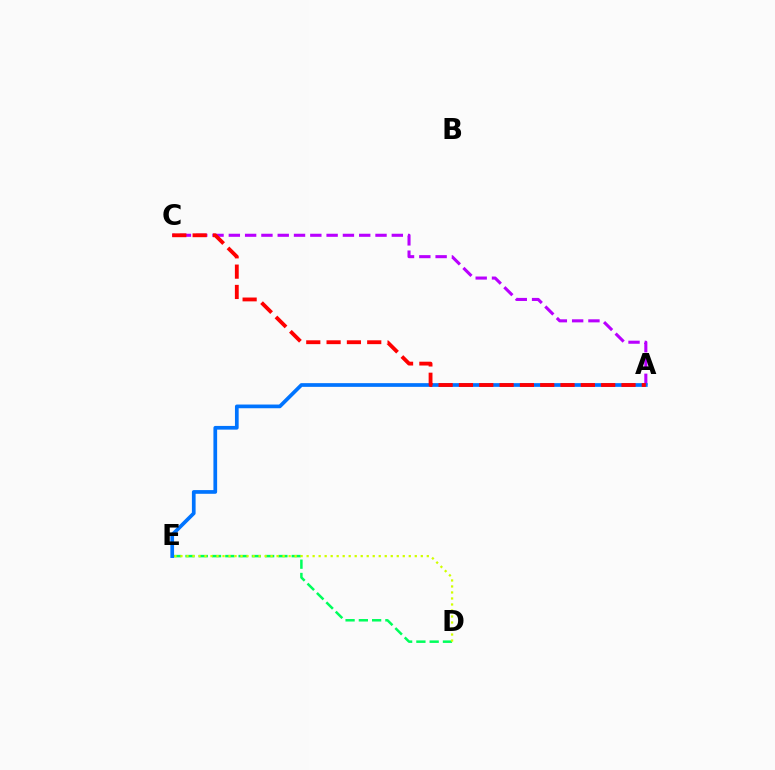{('D', 'E'): [{'color': '#00ff5c', 'line_style': 'dashed', 'thickness': 1.8}, {'color': '#d1ff00', 'line_style': 'dotted', 'thickness': 1.63}], ('A', 'C'): [{'color': '#b900ff', 'line_style': 'dashed', 'thickness': 2.21}, {'color': '#ff0000', 'line_style': 'dashed', 'thickness': 2.76}], ('A', 'E'): [{'color': '#0074ff', 'line_style': 'solid', 'thickness': 2.67}]}